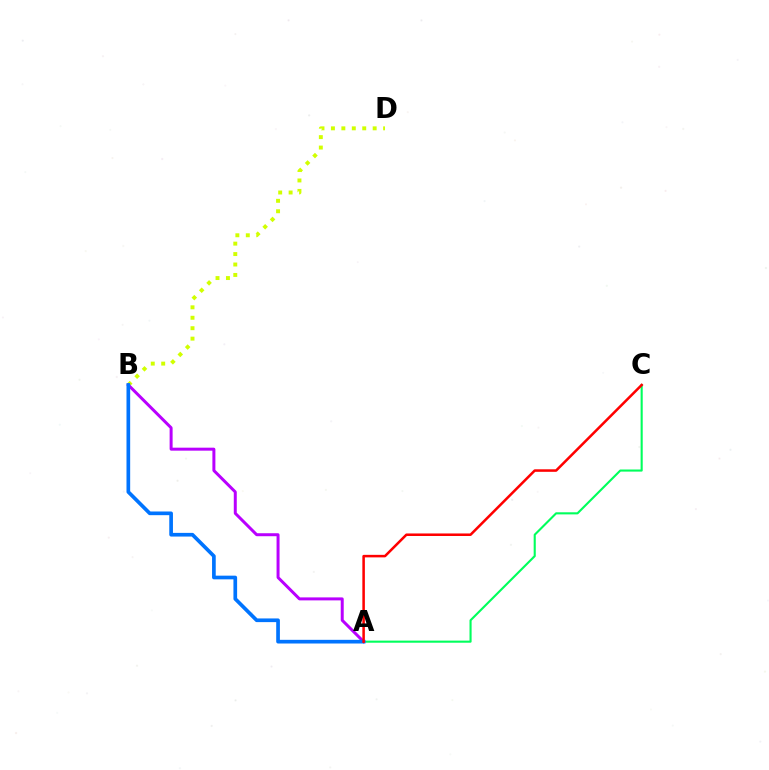{('A', 'C'): [{'color': '#00ff5c', 'line_style': 'solid', 'thickness': 1.52}, {'color': '#ff0000', 'line_style': 'solid', 'thickness': 1.82}], ('B', 'D'): [{'color': '#d1ff00', 'line_style': 'dotted', 'thickness': 2.84}], ('A', 'B'): [{'color': '#b900ff', 'line_style': 'solid', 'thickness': 2.15}, {'color': '#0074ff', 'line_style': 'solid', 'thickness': 2.65}]}